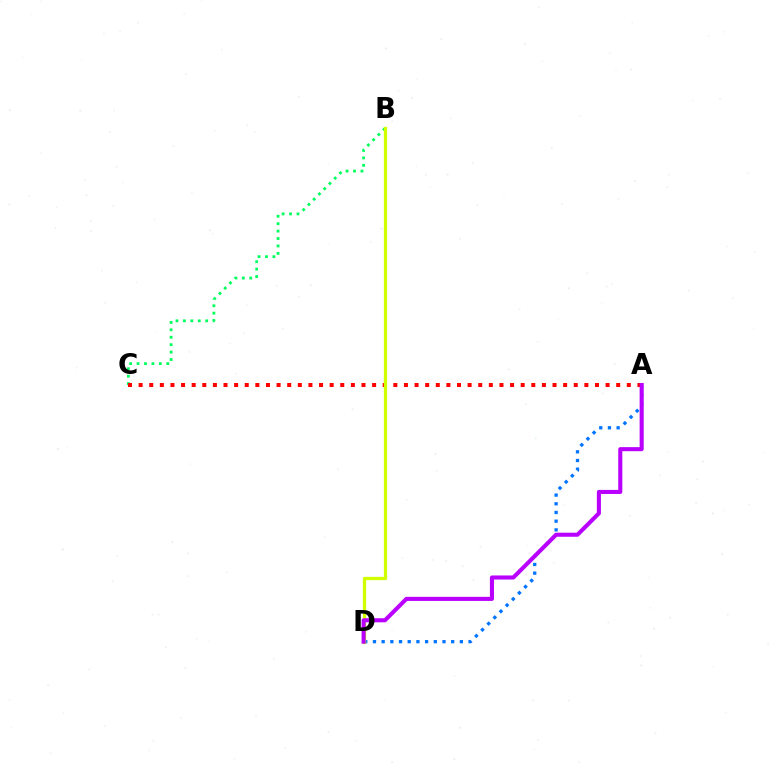{('B', 'C'): [{'color': '#00ff5c', 'line_style': 'dotted', 'thickness': 2.02}], ('A', 'D'): [{'color': '#0074ff', 'line_style': 'dotted', 'thickness': 2.36}, {'color': '#b900ff', 'line_style': 'solid', 'thickness': 2.93}], ('A', 'C'): [{'color': '#ff0000', 'line_style': 'dotted', 'thickness': 2.88}], ('B', 'D'): [{'color': '#d1ff00', 'line_style': 'solid', 'thickness': 2.36}]}